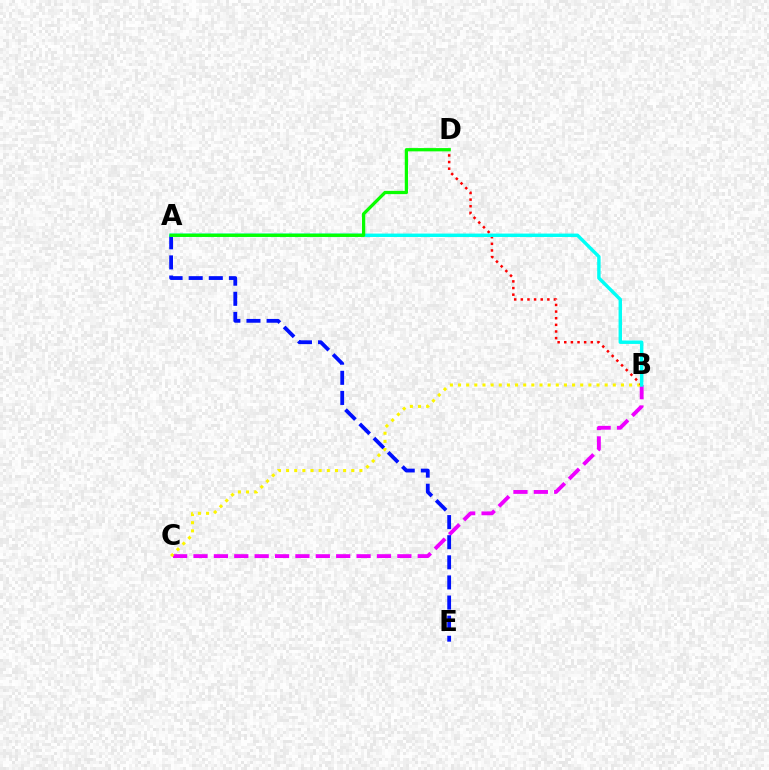{('B', 'C'): [{'color': '#ee00ff', 'line_style': 'dashed', 'thickness': 2.77}, {'color': '#fcf500', 'line_style': 'dotted', 'thickness': 2.21}], ('A', 'E'): [{'color': '#0010ff', 'line_style': 'dashed', 'thickness': 2.73}], ('B', 'D'): [{'color': '#ff0000', 'line_style': 'dotted', 'thickness': 1.8}], ('A', 'B'): [{'color': '#00fff6', 'line_style': 'solid', 'thickness': 2.46}], ('A', 'D'): [{'color': '#08ff00', 'line_style': 'solid', 'thickness': 2.35}]}